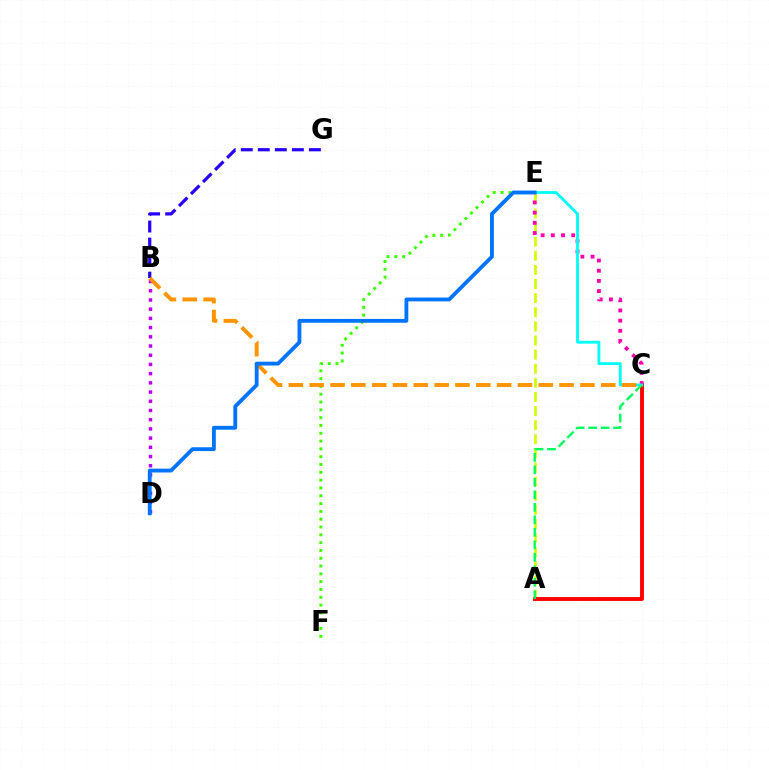{('B', 'D'): [{'color': '#b900ff', 'line_style': 'dotted', 'thickness': 2.5}], ('A', 'E'): [{'color': '#d1ff00', 'line_style': 'dashed', 'thickness': 1.92}], ('B', 'G'): [{'color': '#2500ff', 'line_style': 'dashed', 'thickness': 2.31}], ('A', 'C'): [{'color': '#ff0000', 'line_style': 'solid', 'thickness': 2.8}, {'color': '#00ff5c', 'line_style': 'dashed', 'thickness': 1.7}], ('E', 'F'): [{'color': '#3dff00', 'line_style': 'dotted', 'thickness': 2.12}], ('C', 'E'): [{'color': '#ff00ac', 'line_style': 'dotted', 'thickness': 2.77}, {'color': '#00fff6', 'line_style': 'solid', 'thickness': 2.04}], ('B', 'C'): [{'color': '#ff9400', 'line_style': 'dashed', 'thickness': 2.83}], ('D', 'E'): [{'color': '#0074ff', 'line_style': 'solid', 'thickness': 2.76}]}